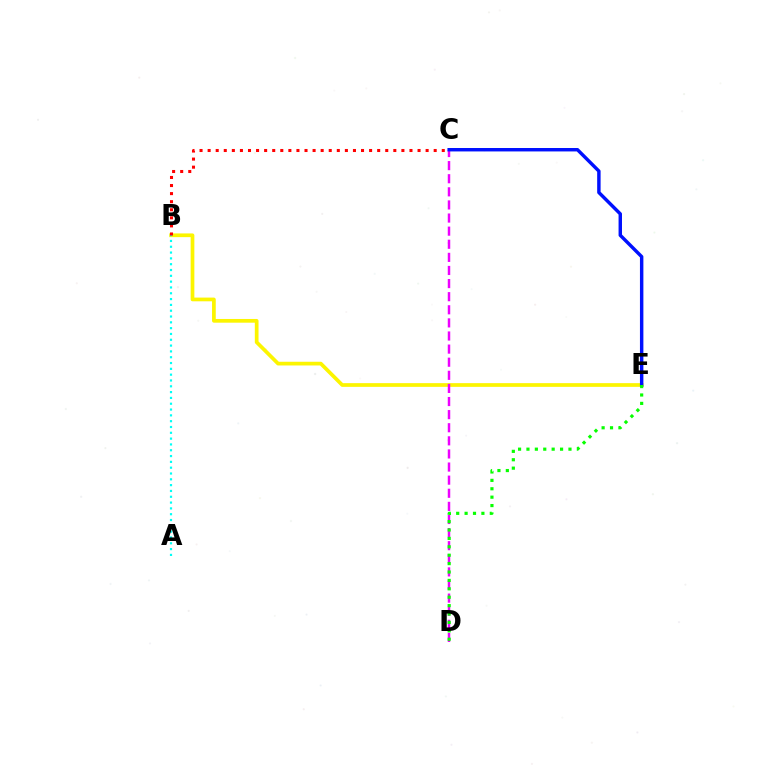{('B', 'E'): [{'color': '#fcf500', 'line_style': 'solid', 'thickness': 2.67}], ('C', 'D'): [{'color': '#ee00ff', 'line_style': 'dashed', 'thickness': 1.78}], ('C', 'E'): [{'color': '#0010ff', 'line_style': 'solid', 'thickness': 2.47}], ('A', 'B'): [{'color': '#00fff6', 'line_style': 'dotted', 'thickness': 1.58}], ('B', 'C'): [{'color': '#ff0000', 'line_style': 'dotted', 'thickness': 2.19}], ('D', 'E'): [{'color': '#08ff00', 'line_style': 'dotted', 'thickness': 2.28}]}